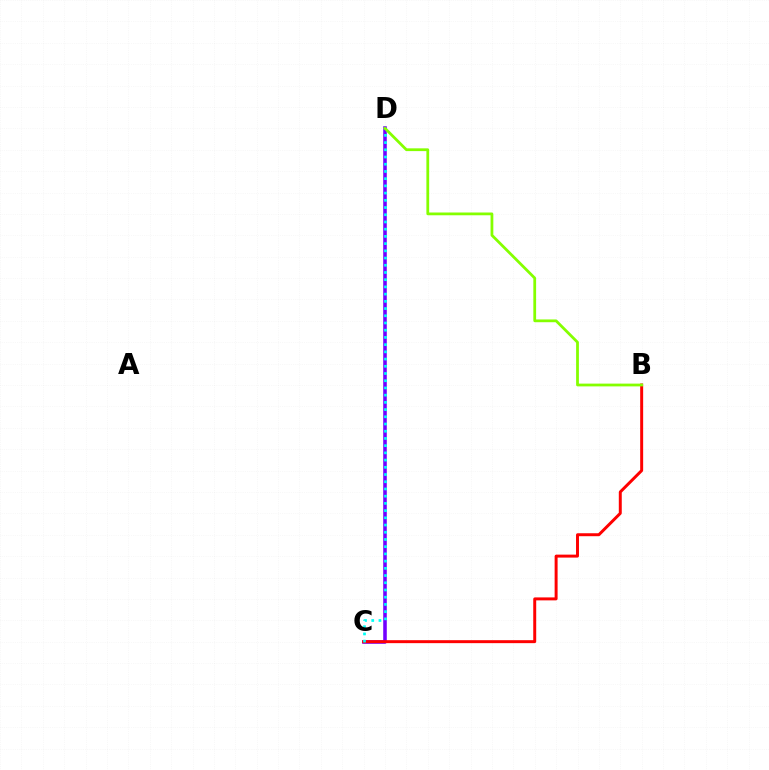{('C', 'D'): [{'color': '#7200ff', 'line_style': 'solid', 'thickness': 2.56}, {'color': '#00fff6', 'line_style': 'dotted', 'thickness': 1.96}], ('B', 'C'): [{'color': '#ff0000', 'line_style': 'solid', 'thickness': 2.13}], ('B', 'D'): [{'color': '#84ff00', 'line_style': 'solid', 'thickness': 1.99}]}